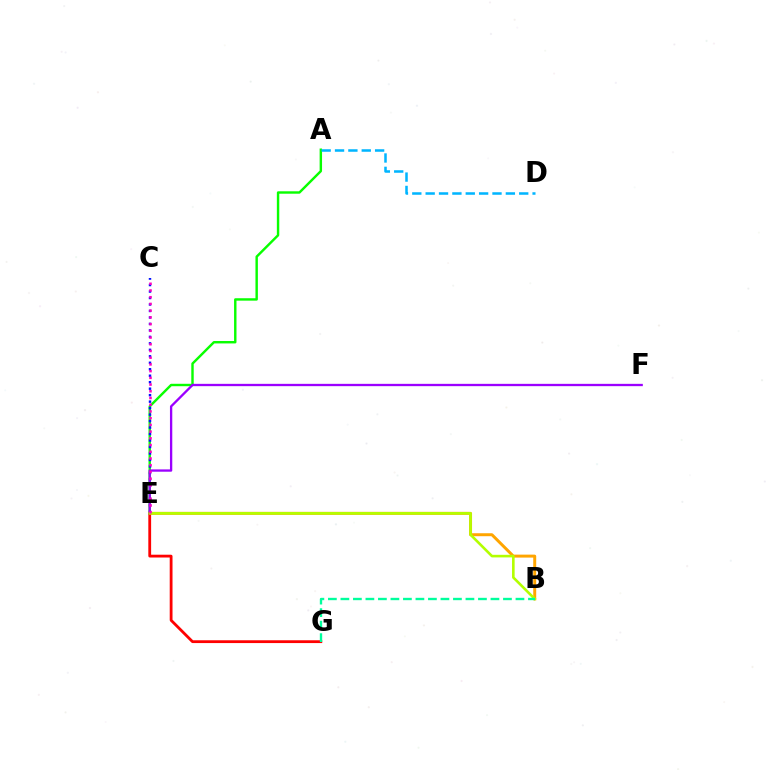{('B', 'E'): [{'color': '#ffa500', 'line_style': 'solid', 'thickness': 2.14}, {'color': '#b3ff00', 'line_style': 'solid', 'thickness': 1.88}], ('A', 'E'): [{'color': '#08ff00', 'line_style': 'solid', 'thickness': 1.74}], ('E', 'G'): [{'color': '#ff0000', 'line_style': 'solid', 'thickness': 2.02}], ('A', 'D'): [{'color': '#00b5ff', 'line_style': 'dashed', 'thickness': 1.82}], ('C', 'E'): [{'color': '#0010ff', 'line_style': 'dotted', 'thickness': 1.76}, {'color': '#ff00bd', 'line_style': 'dotted', 'thickness': 1.83}], ('E', 'F'): [{'color': '#9b00ff', 'line_style': 'solid', 'thickness': 1.67}], ('B', 'G'): [{'color': '#00ff9d', 'line_style': 'dashed', 'thickness': 1.7}]}